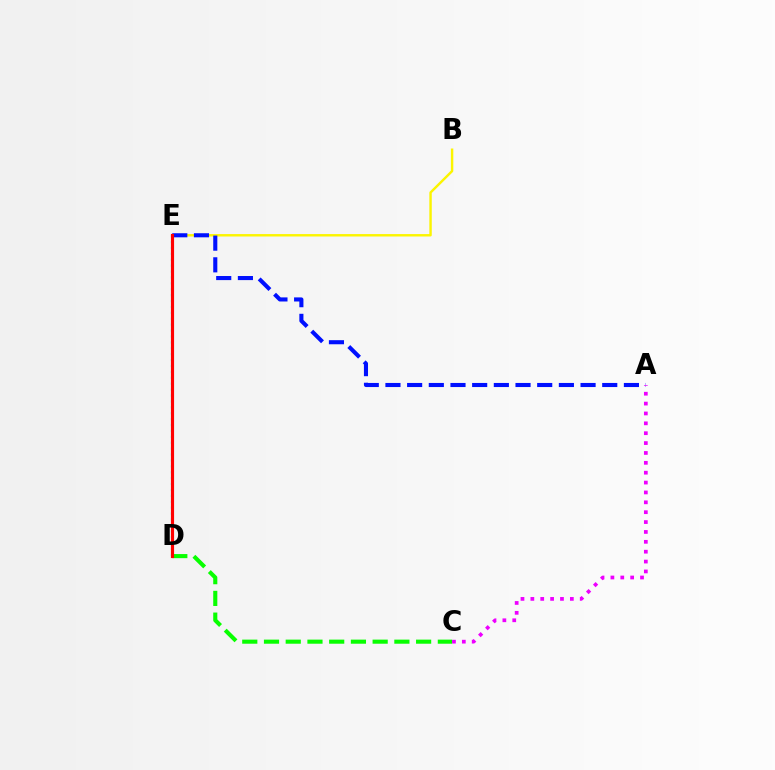{('B', 'E'): [{'color': '#fcf500', 'line_style': 'solid', 'thickness': 1.74}], ('A', 'E'): [{'color': '#0010ff', 'line_style': 'dashed', 'thickness': 2.95}], ('C', 'D'): [{'color': '#08ff00', 'line_style': 'dashed', 'thickness': 2.95}], ('D', 'E'): [{'color': '#00fff6', 'line_style': 'dotted', 'thickness': 1.6}, {'color': '#ff0000', 'line_style': 'solid', 'thickness': 2.26}], ('A', 'C'): [{'color': '#ee00ff', 'line_style': 'dotted', 'thickness': 2.68}]}